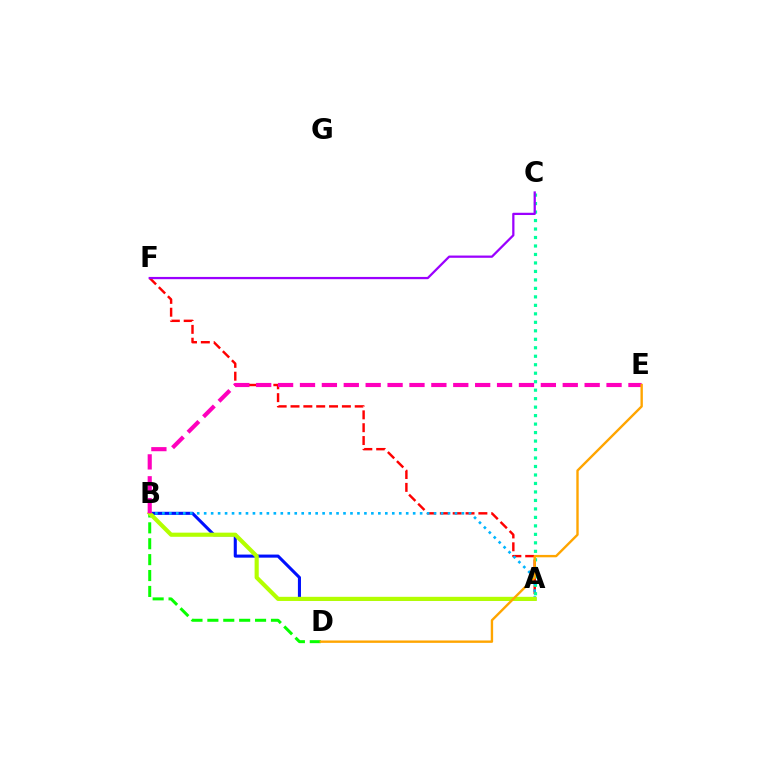{('A', 'F'): [{'color': '#ff0000', 'line_style': 'dashed', 'thickness': 1.75}], ('A', 'B'): [{'color': '#0010ff', 'line_style': 'solid', 'thickness': 2.22}, {'color': '#00b5ff', 'line_style': 'dotted', 'thickness': 1.89}, {'color': '#b3ff00', 'line_style': 'solid', 'thickness': 2.98}], ('A', 'C'): [{'color': '#00ff9d', 'line_style': 'dotted', 'thickness': 2.3}], ('C', 'F'): [{'color': '#9b00ff', 'line_style': 'solid', 'thickness': 1.62}], ('B', 'D'): [{'color': '#08ff00', 'line_style': 'dashed', 'thickness': 2.16}], ('B', 'E'): [{'color': '#ff00bd', 'line_style': 'dashed', 'thickness': 2.97}], ('D', 'E'): [{'color': '#ffa500', 'line_style': 'solid', 'thickness': 1.71}]}